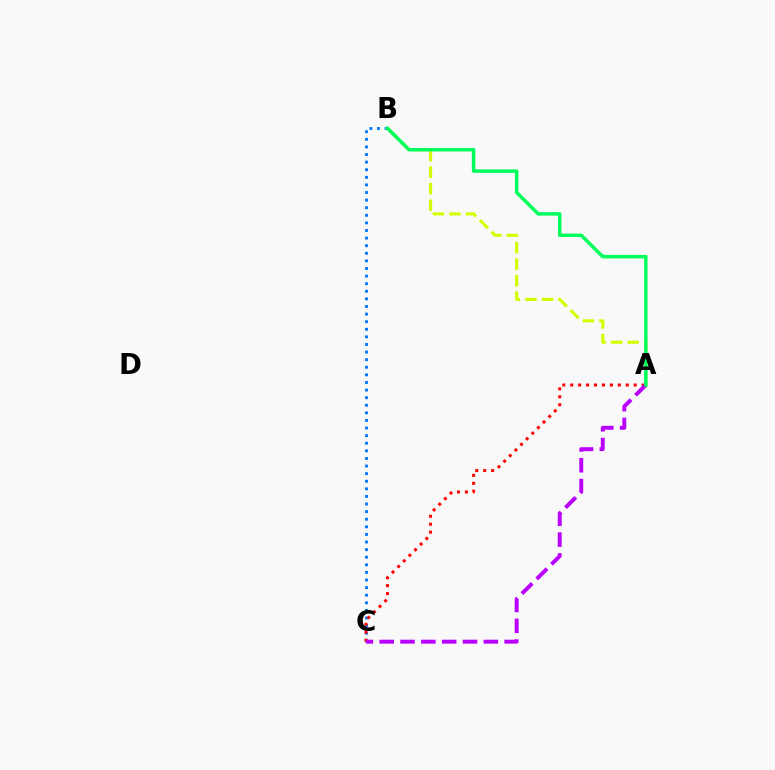{('A', 'B'): [{'color': '#d1ff00', 'line_style': 'dashed', 'thickness': 2.25}, {'color': '#00ff5c', 'line_style': 'solid', 'thickness': 2.51}], ('B', 'C'): [{'color': '#0074ff', 'line_style': 'dotted', 'thickness': 2.06}], ('A', 'C'): [{'color': '#ff0000', 'line_style': 'dotted', 'thickness': 2.16}, {'color': '#b900ff', 'line_style': 'dashed', 'thickness': 2.83}]}